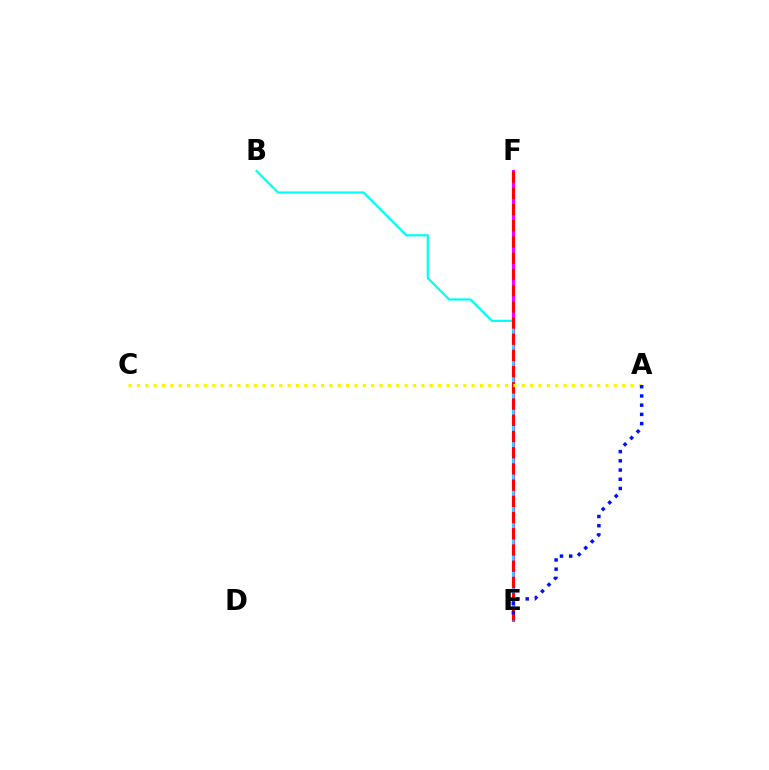{('E', 'F'): [{'color': '#08ff00', 'line_style': 'dashed', 'thickness': 2.24}, {'color': '#ee00ff', 'line_style': 'solid', 'thickness': 2.17}, {'color': '#ff0000', 'line_style': 'dashed', 'thickness': 2.2}], ('B', 'E'): [{'color': '#00fff6', 'line_style': 'solid', 'thickness': 1.58}], ('A', 'C'): [{'color': '#fcf500', 'line_style': 'dotted', 'thickness': 2.27}], ('A', 'E'): [{'color': '#0010ff', 'line_style': 'dotted', 'thickness': 2.5}]}